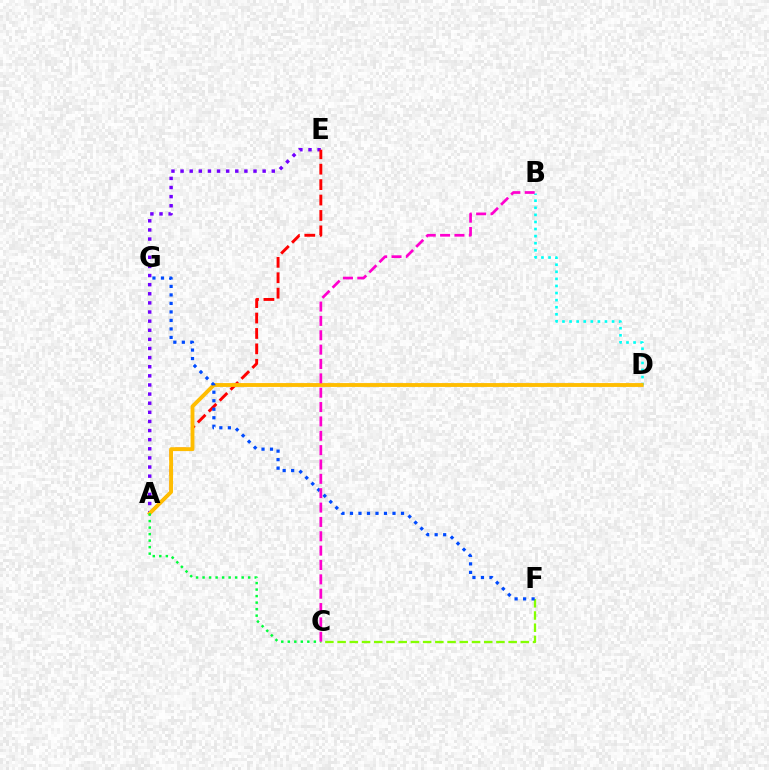{('A', 'E'): [{'color': '#7200ff', 'line_style': 'dotted', 'thickness': 2.48}, {'color': '#ff0000', 'line_style': 'dashed', 'thickness': 2.09}], ('B', 'D'): [{'color': '#00fff6', 'line_style': 'dotted', 'thickness': 1.92}], ('A', 'D'): [{'color': '#ffbd00', 'line_style': 'solid', 'thickness': 2.78}], ('C', 'F'): [{'color': '#84ff00', 'line_style': 'dashed', 'thickness': 1.66}], ('A', 'C'): [{'color': '#00ff39', 'line_style': 'dotted', 'thickness': 1.77}], ('F', 'G'): [{'color': '#004bff', 'line_style': 'dotted', 'thickness': 2.31}], ('B', 'C'): [{'color': '#ff00cf', 'line_style': 'dashed', 'thickness': 1.95}]}